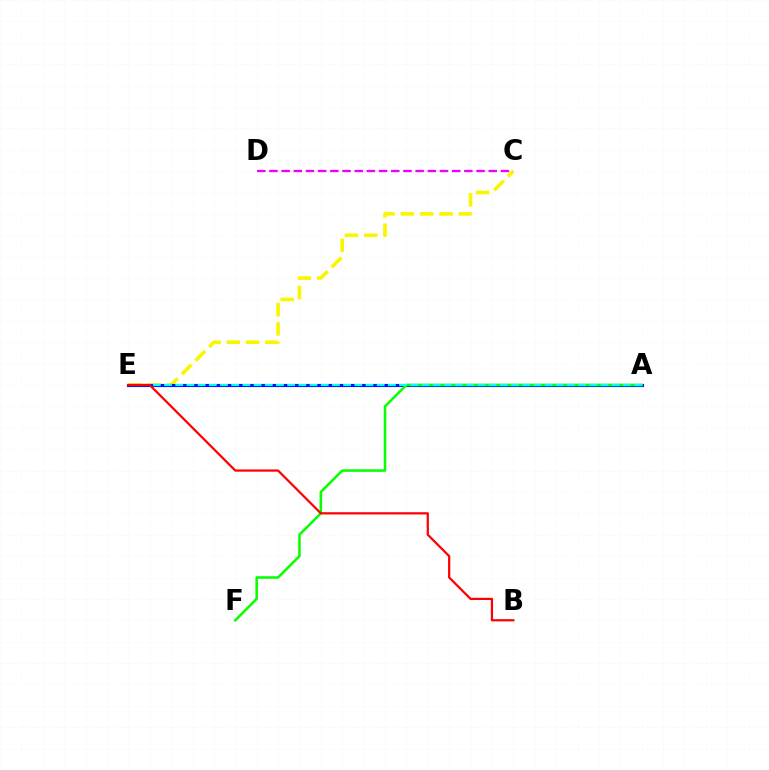{('C', 'E'): [{'color': '#fcf500', 'line_style': 'dashed', 'thickness': 2.63}], ('A', 'E'): [{'color': '#0010ff', 'line_style': 'solid', 'thickness': 2.24}, {'color': '#00fff6', 'line_style': 'dashed', 'thickness': 1.52}], ('A', 'F'): [{'color': '#08ff00', 'line_style': 'solid', 'thickness': 1.83}], ('C', 'D'): [{'color': '#ee00ff', 'line_style': 'dashed', 'thickness': 1.66}], ('B', 'E'): [{'color': '#ff0000', 'line_style': 'solid', 'thickness': 1.61}]}